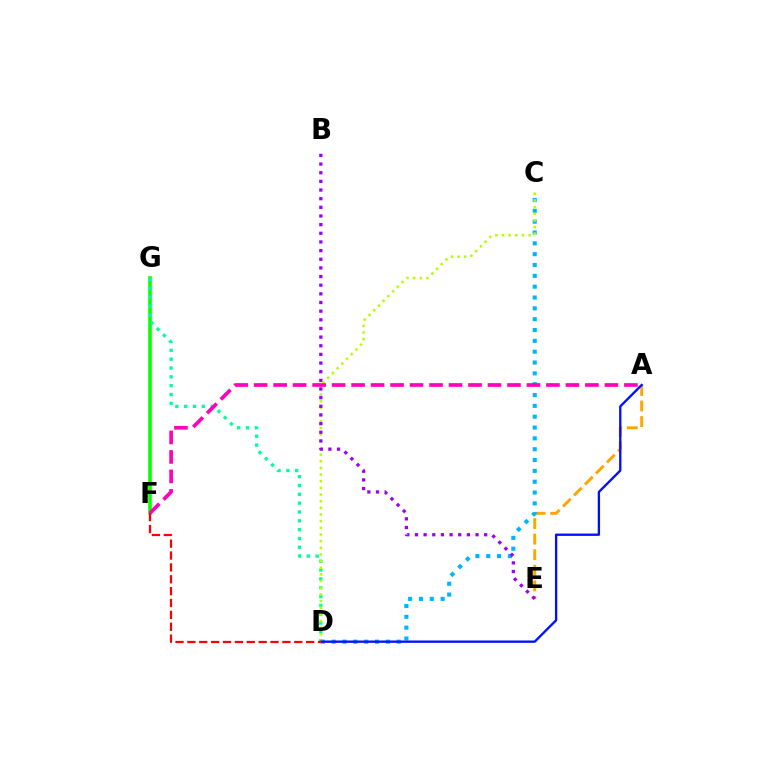{('F', 'G'): [{'color': '#08ff00', 'line_style': 'solid', 'thickness': 2.59}], ('A', 'E'): [{'color': '#ffa500', 'line_style': 'dashed', 'thickness': 2.12}], ('C', 'D'): [{'color': '#00b5ff', 'line_style': 'dotted', 'thickness': 2.94}, {'color': '#b3ff00', 'line_style': 'dotted', 'thickness': 1.81}], ('D', 'G'): [{'color': '#00ff9d', 'line_style': 'dotted', 'thickness': 2.4}], ('A', 'D'): [{'color': '#0010ff', 'line_style': 'solid', 'thickness': 1.68}], ('D', 'F'): [{'color': '#ff0000', 'line_style': 'dashed', 'thickness': 1.61}], ('A', 'F'): [{'color': '#ff00bd', 'line_style': 'dashed', 'thickness': 2.65}], ('B', 'E'): [{'color': '#9b00ff', 'line_style': 'dotted', 'thickness': 2.35}]}